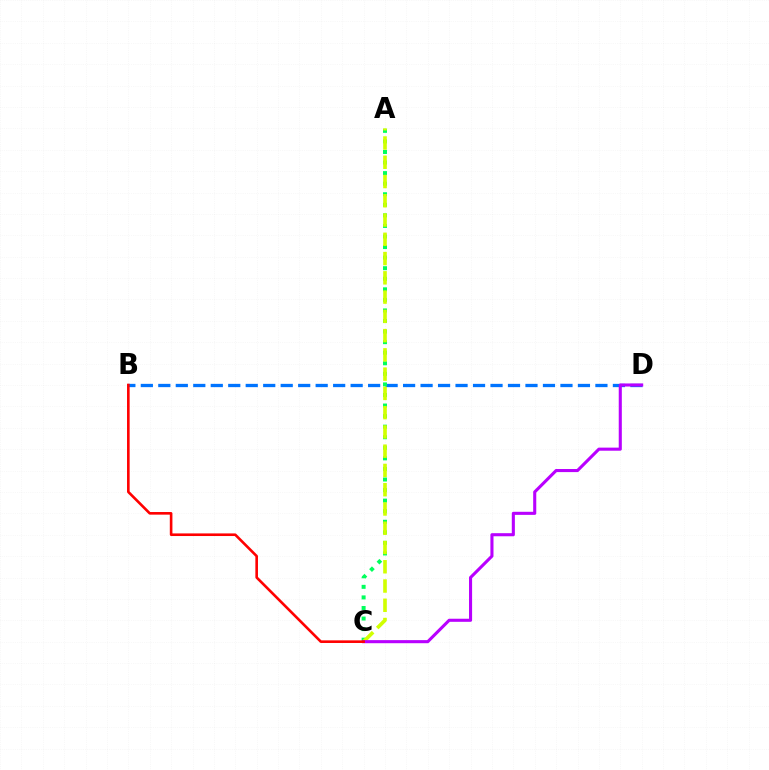{('B', 'D'): [{'color': '#0074ff', 'line_style': 'dashed', 'thickness': 2.38}], ('A', 'C'): [{'color': '#00ff5c', 'line_style': 'dotted', 'thickness': 2.87}, {'color': '#d1ff00', 'line_style': 'dashed', 'thickness': 2.62}], ('C', 'D'): [{'color': '#b900ff', 'line_style': 'solid', 'thickness': 2.22}], ('B', 'C'): [{'color': '#ff0000', 'line_style': 'solid', 'thickness': 1.89}]}